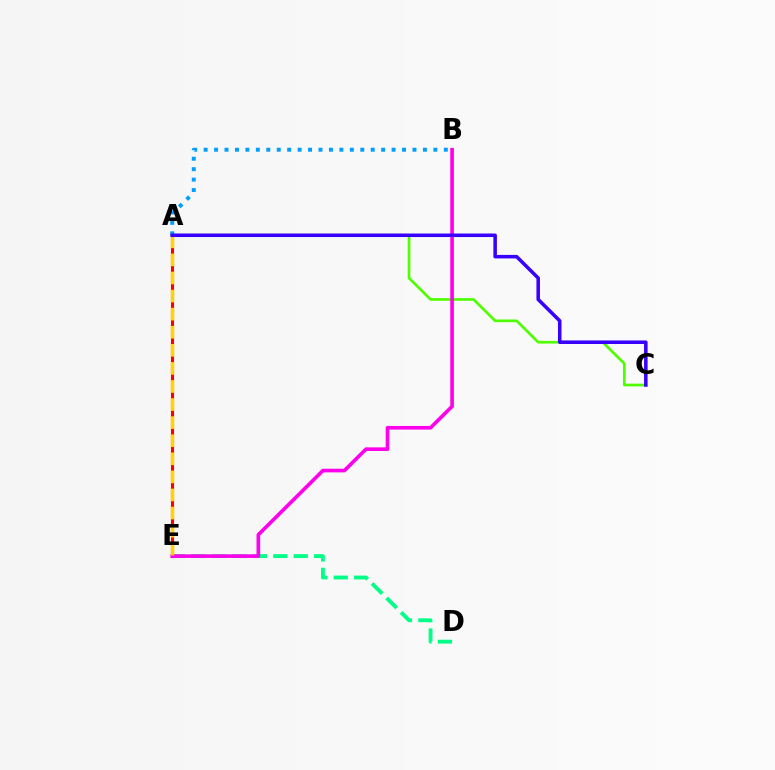{('A', 'B'): [{'color': '#009eff', 'line_style': 'dotted', 'thickness': 2.84}], ('D', 'E'): [{'color': '#00ff86', 'line_style': 'dashed', 'thickness': 2.78}], ('A', 'E'): [{'color': '#ff0000', 'line_style': 'solid', 'thickness': 2.23}, {'color': '#ffd500', 'line_style': 'dashed', 'thickness': 2.46}], ('A', 'C'): [{'color': '#4fff00', 'line_style': 'solid', 'thickness': 1.93}, {'color': '#3700ff', 'line_style': 'solid', 'thickness': 2.54}], ('B', 'E'): [{'color': '#ff00ed', 'line_style': 'solid', 'thickness': 2.62}]}